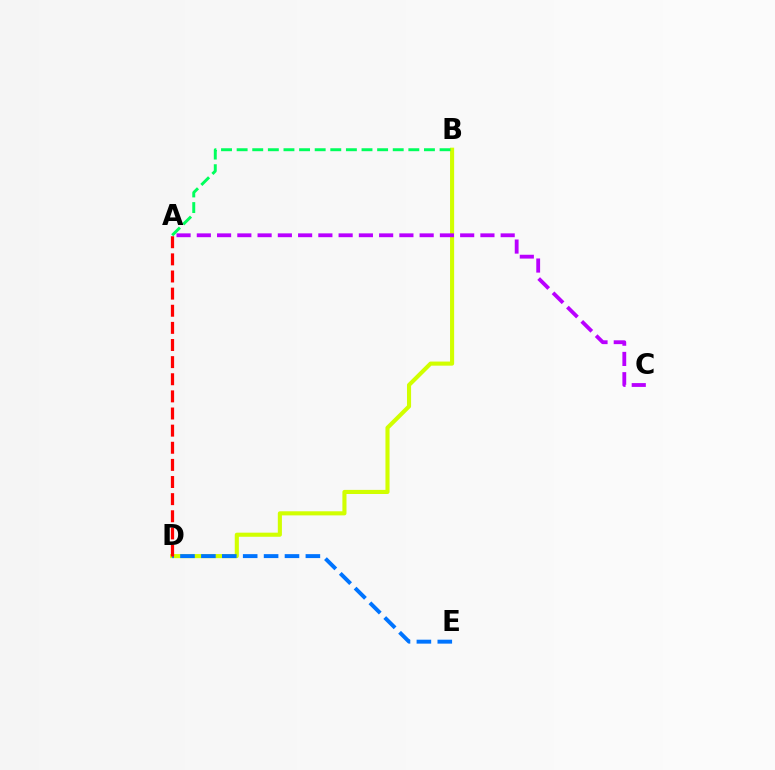{('B', 'D'): [{'color': '#d1ff00', 'line_style': 'solid', 'thickness': 2.95}], ('A', 'B'): [{'color': '#00ff5c', 'line_style': 'dashed', 'thickness': 2.12}], ('A', 'C'): [{'color': '#b900ff', 'line_style': 'dashed', 'thickness': 2.75}], ('D', 'E'): [{'color': '#0074ff', 'line_style': 'dashed', 'thickness': 2.84}], ('A', 'D'): [{'color': '#ff0000', 'line_style': 'dashed', 'thickness': 2.33}]}